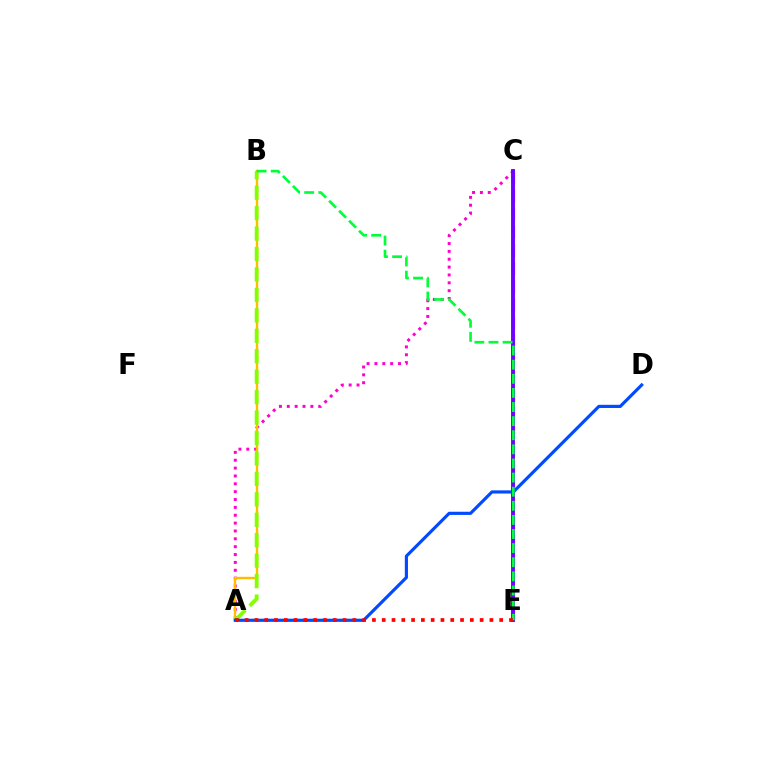{('C', 'E'): [{'color': '#00fff6', 'line_style': 'dashed', 'thickness': 2.47}, {'color': '#7200ff', 'line_style': 'solid', 'thickness': 2.82}], ('A', 'C'): [{'color': '#ff00cf', 'line_style': 'dotted', 'thickness': 2.14}], ('A', 'B'): [{'color': '#ffbd00', 'line_style': 'solid', 'thickness': 1.73}, {'color': '#84ff00', 'line_style': 'dashed', 'thickness': 2.78}], ('A', 'D'): [{'color': '#004bff', 'line_style': 'solid', 'thickness': 2.28}], ('B', 'E'): [{'color': '#00ff39', 'line_style': 'dashed', 'thickness': 1.92}], ('A', 'E'): [{'color': '#ff0000', 'line_style': 'dotted', 'thickness': 2.66}]}